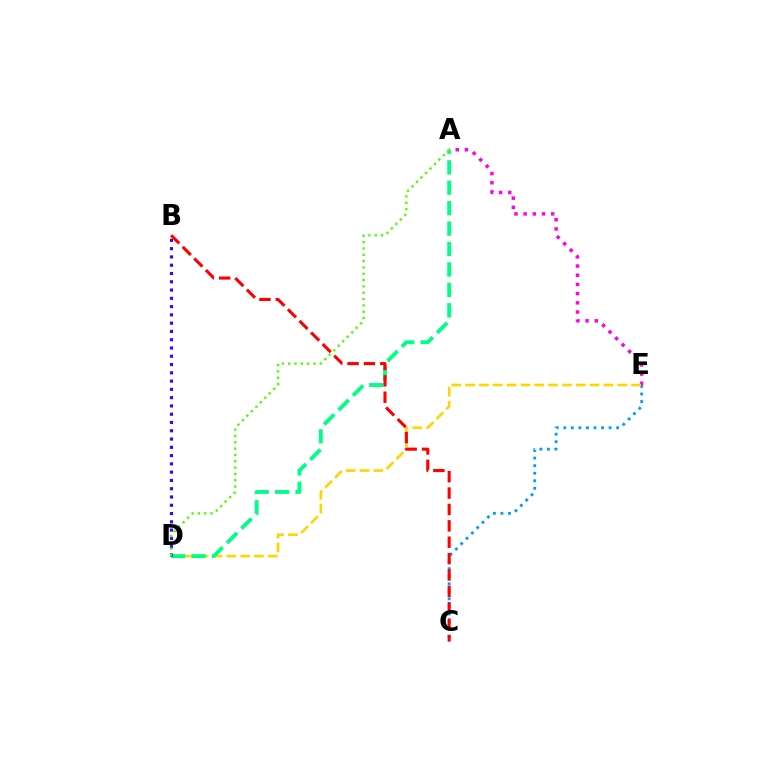{('C', 'E'): [{'color': '#009eff', 'line_style': 'dotted', 'thickness': 2.05}], ('A', 'E'): [{'color': '#ff00ed', 'line_style': 'dotted', 'thickness': 2.5}], ('D', 'E'): [{'color': '#ffd500', 'line_style': 'dashed', 'thickness': 1.88}], ('A', 'D'): [{'color': '#00ff86', 'line_style': 'dashed', 'thickness': 2.78}, {'color': '#4fff00', 'line_style': 'dotted', 'thickness': 1.72}], ('B', 'D'): [{'color': '#3700ff', 'line_style': 'dotted', 'thickness': 2.25}], ('B', 'C'): [{'color': '#ff0000', 'line_style': 'dashed', 'thickness': 2.23}]}